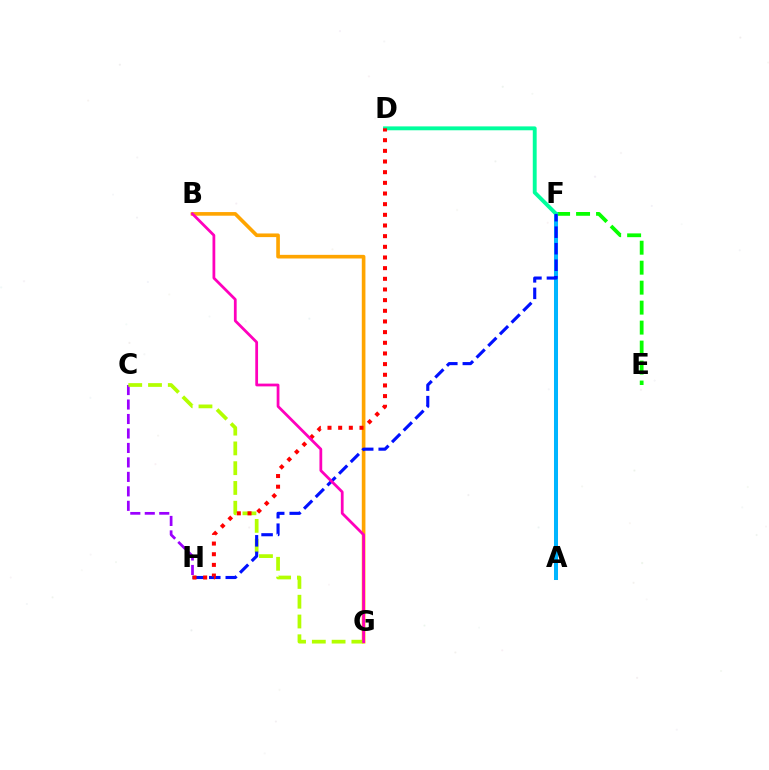{('E', 'F'): [{'color': '#08ff00', 'line_style': 'dashed', 'thickness': 2.71}], ('C', 'H'): [{'color': '#9b00ff', 'line_style': 'dashed', 'thickness': 1.97}], ('A', 'F'): [{'color': '#00b5ff', 'line_style': 'solid', 'thickness': 2.89}], ('D', 'F'): [{'color': '#00ff9d', 'line_style': 'solid', 'thickness': 2.8}], ('B', 'G'): [{'color': '#ffa500', 'line_style': 'solid', 'thickness': 2.62}, {'color': '#ff00bd', 'line_style': 'solid', 'thickness': 1.99}], ('C', 'G'): [{'color': '#b3ff00', 'line_style': 'dashed', 'thickness': 2.69}], ('F', 'H'): [{'color': '#0010ff', 'line_style': 'dashed', 'thickness': 2.24}], ('D', 'H'): [{'color': '#ff0000', 'line_style': 'dotted', 'thickness': 2.9}]}